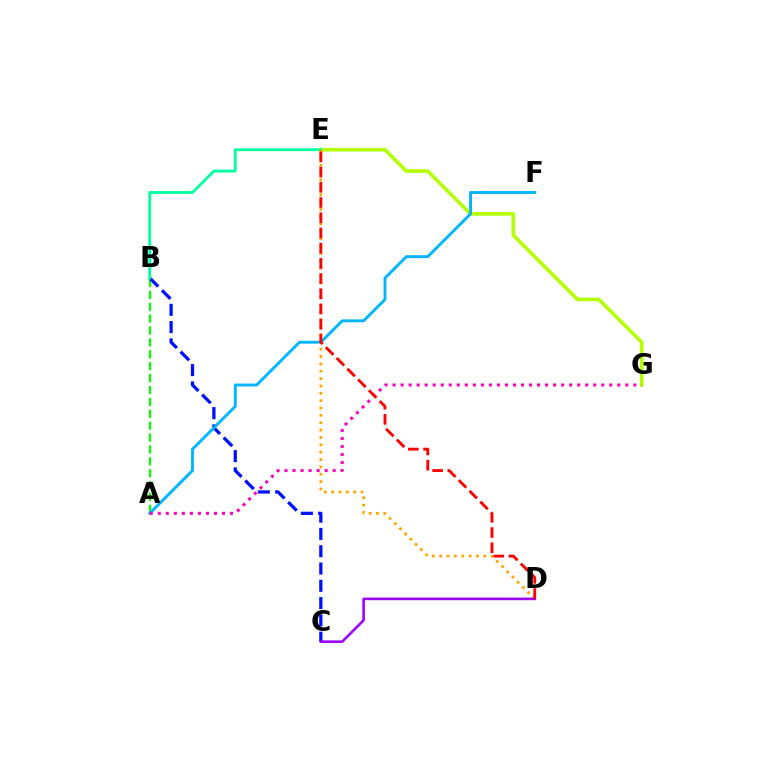{('A', 'B'): [{'color': '#08ff00', 'line_style': 'dashed', 'thickness': 1.61}], ('E', 'G'): [{'color': '#b3ff00', 'line_style': 'solid', 'thickness': 2.58}], ('B', 'C'): [{'color': '#0010ff', 'line_style': 'dashed', 'thickness': 2.35}], ('B', 'E'): [{'color': '#00ff9d', 'line_style': 'solid', 'thickness': 2.01}], ('A', 'F'): [{'color': '#00b5ff', 'line_style': 'solid', 'thickness': 2.08}], ('A', 'G'): [{'color': '#ff00bd', 'line_style': 'dotted', 'thickness': 2.18}], ('D', 'E'): [{'color': '#ffa500', 'line_style': 'dotted', 'thickness': 2.0}, {'color': '#ff0000', 'line_style': 'dashed', 'thickness': 2.07}], ('C', 'D'): [{'color': '#9b00ff', 'line_style': 'solid', 'thickness': 1.87}]}